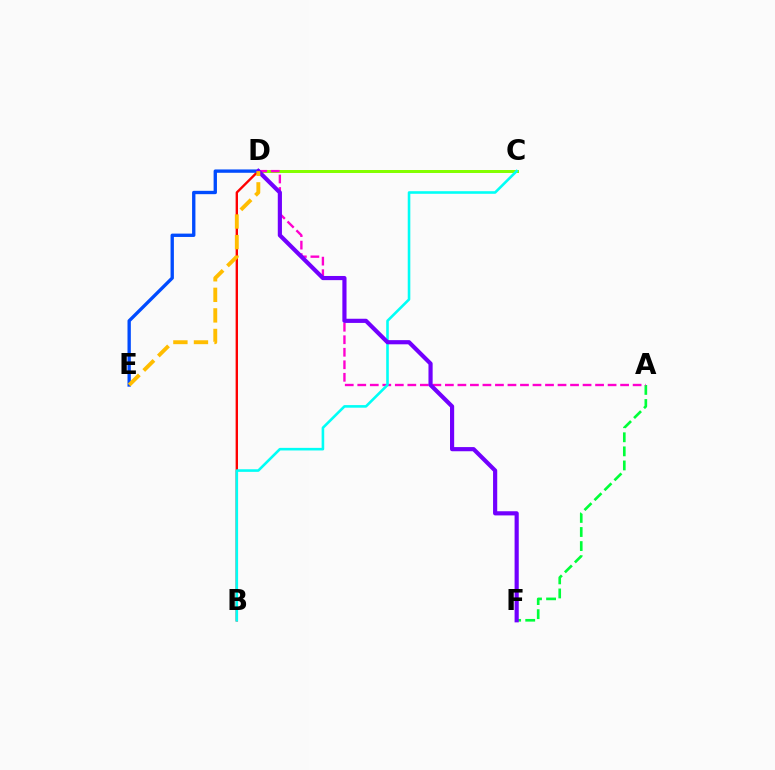{('B', 'D'): [{'color': '#ff0000', 'line_style': 'solid', 'thickness': 1.71}], ('C', 'D'): [{'color': '#84ff00', 'line_style': 'solid', 'thickness': 2.15}], ('A', 'F'): [{'color': '#00ff39', 'line_style': 'dashed', 'thickness': 1.91}], ('A', 'D'): [{'color': '#ff00cf', 'line_style': 'dashed', 'thickness': 1.7}], ('D', 'E'): [{'color': '#004bff', 'line_style': 'solid', 'thickness': 2.41}, {'color': '#ffbd00', 'line_style': 'dashed', 'thickness': 2.79}], ('B', 'C'): [{'color': '#00fff6', 'line_style': 'solid', 'thickness': 1.87}], ('D', 'F'): [{'color': '#7200ff', 'line_style': 'solid', 'thickness': 3.0}]}